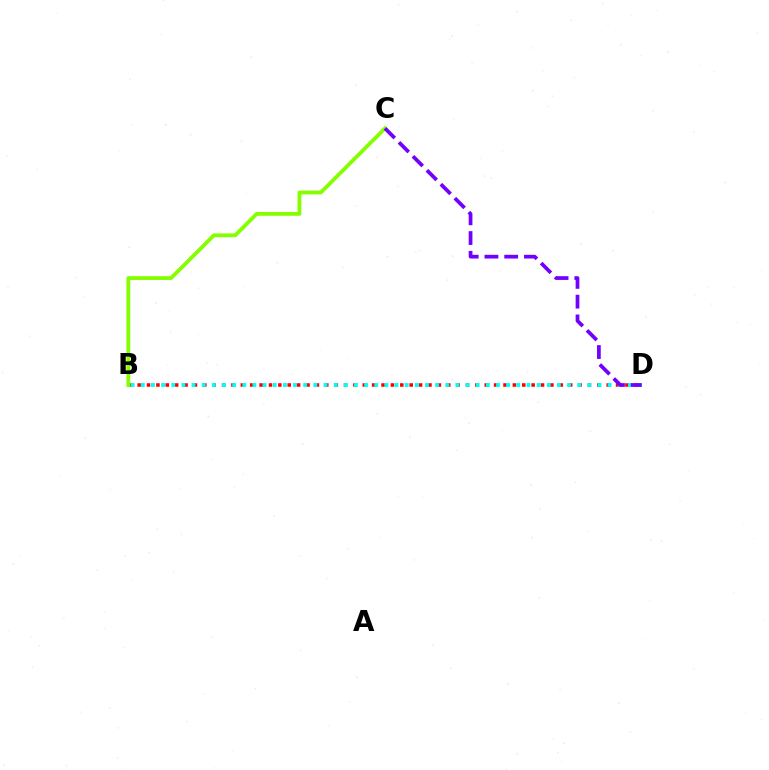{('B', 'D'): [{'color': '#ff0000', 'line_style': 'dotted', 'thickness': 2.55}, {'color': '#00fff6', 'line_style': 'dotted', 'thickness': 2.76}], ('B', 'C'): [{'color': '#84ff00', 'line_style': 'solid', 'thickness': 2.74}], ('C', 'D'): [{'color': '#7200ff', 'line_style': 'dashed', 'thickness': 2.68}]}